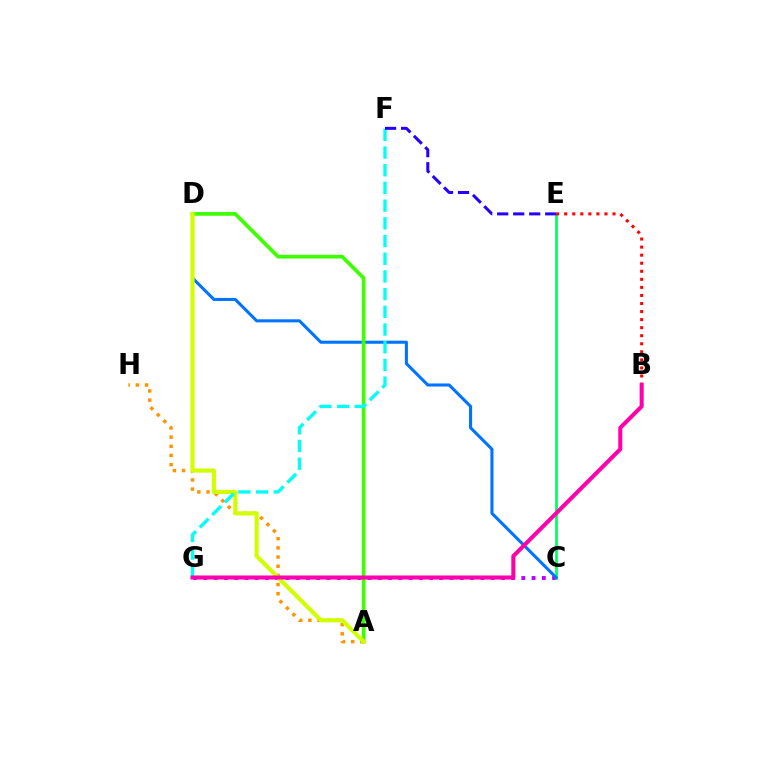{('C', 'G'): [{'color': '#b900ff', 'line_style': 'dotted', 'thickness': 2.79}], ('C', 'E'): [{'color': '#00ff5c', 'line_style': 'solid', 'thickness': 1.96}], ('A', 'H'): [{'color': '#ff9400', 'line_style': 'dotted', 'thickness': 2.49}], ('C', 'D'): [{'color': '#0074ff', 'line_style': 'solid', 'thickness': 2.21}], ('B', 'E'): [{'color': '#ff0000', 'line_style': 'dotted', 'thickness': 2.19}], ('A', 'D'): [{'color': '#3dff00', 'line_style': 'solid', 'thickness': 2.67}, {'color': '#d1ff00', 'line_style': 'solid', 'thickness': 2.98}], ('F', 'G'): [{'color': '#00fff6', 'line_style': 'dashed', 'thickness': 2.4}], ('E', 'F'): [{'color': '#2500ff', 'line_style': 'dashed', 'thickness': 2.17}], ('B', 'G'): [{'color': '#ff00ac', 'line_style': 'solid', 'thickness': 2.91}]}